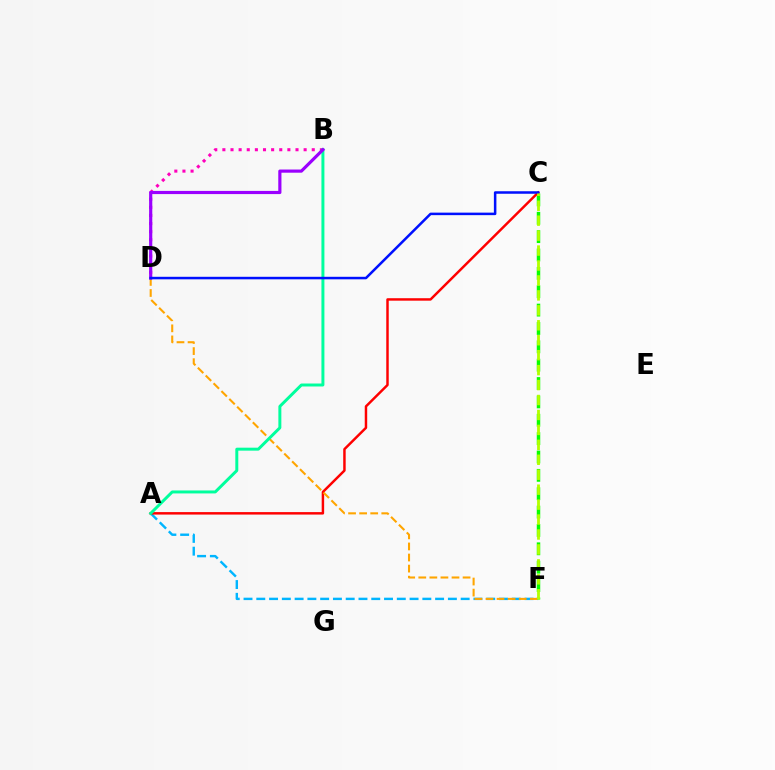{('A', 'F'): [{'color': '#00b5ff', 'line_style': 'dashed', 'thickness': 1.74}], ('C', 'F'): [{'color': '#08ff00', 'line_style': 'dashed', 'thickness': 2.49}, {'color': '#b3ff00', 'line_style': 'dashed', 'thickness': 2.03}], ('B', 'D'): [{'color': '#ff00bd', 'line_style': 'dotted', 'thickness': 2.21}, {'color': '#9b00ff', 'line_style': 'solid', 'thickness': 2.28}], ('A', 'C'): [{'color': '#ff0000', 'line_style': 'solid', 'thickness': 1.77}], ('D', 'F'): [{'color': '#ffa500', 'line_style': 'dashed', 'thickness': 1.5}], ('A', 'B'): [{'color': '#00ff9d', 'line_style': 'solid', 'thickness': 2.14}], ('C', 'D'): [{'color': '#0010ff', 'line_style': 'solid', 'thickness': 1.81}]}